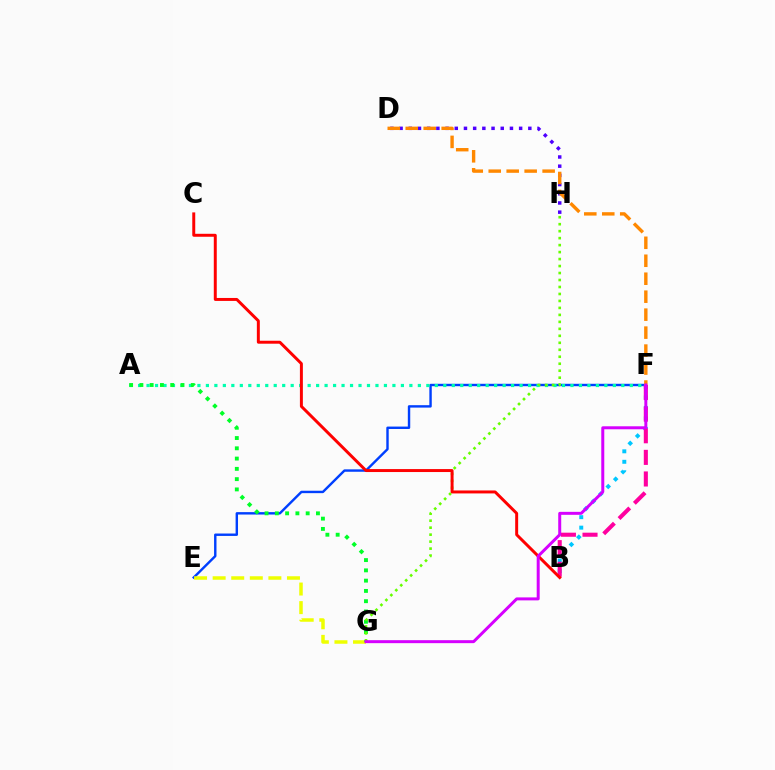{('E', 'F'): [{'color': '#003fff', 'line_style': 'solid', 'thickness': 1.74}], ('B', 'F'): [{'color': '#00c7ff', 'line_style': 'dotted', 'thickness': 2.85}, {'color': '#ff00a0', 'line_style': 'dashed', 'thickness': 2.94}], ('D', 'H'): [{'color': '#4f00ff', 'line_style': 'dotted', 'thickness': 2.5}], ('A', 'F'): [{'color': '#00ffaf', 'line_style': 'dotted', 'thickness': 2.3}], ('E', 'G'): [{'color': '#eeff00', 'line_style': 'dashed', 'thickness': 2.52}], ('A', 'G'): [{'color': '#00ff27', 'line_style': 'dotted', 'thickness': 2.79}], ('G', 'H'): [{'color': '#66ff00', 'line_style': 'dotted', 'thickness': 1.9}], ('B', 'C'): [{'color': '#ff0000', 'line_style': 'solid', 'thickness': 2.13}], ('D', 'F'): [{'color': '#ff8800', 'line_style': 'dashed', 'thickness': 2.44}], ('F', 'G'): [{'color': '#d600ff', 'line_style': 'solid', 'thickness': 2.15}]}